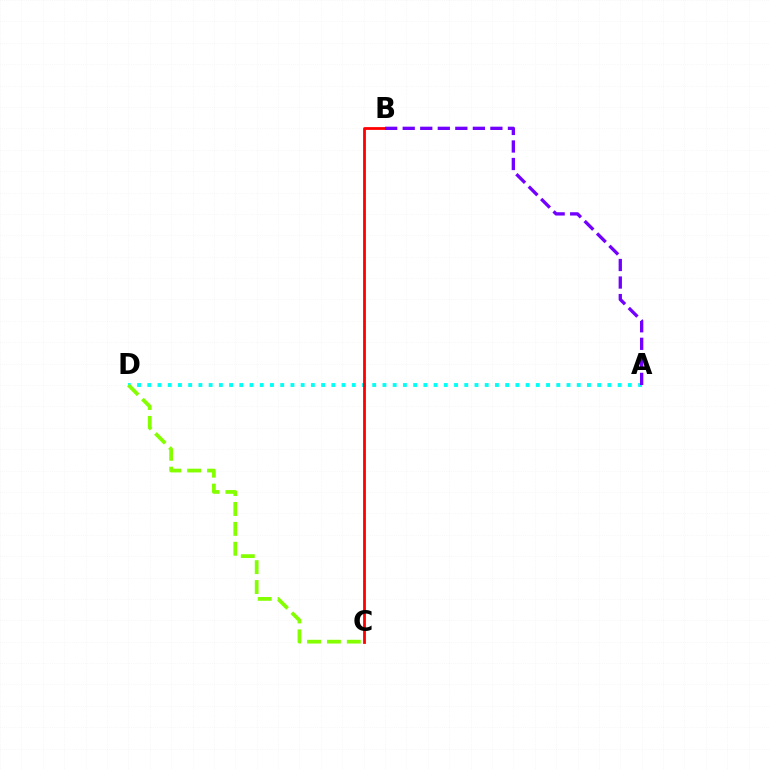{('A', 'D'): [{'color': '#00fff6', 'line_style': 'dotted', 'thickness': 2.78}], ('B', 'C'): [{'color': '#ff0000', 'line_style': 'solid', 'thickness': 2.0}], ('C', 'D'): [{'color': '#84ff00', 'line_style': 'dashed', 'thickness': 2.7}], ('A', 'B'): [{'color': '#7200ff', 'line_style': 'dashed', 'thickness': 2.38}]}